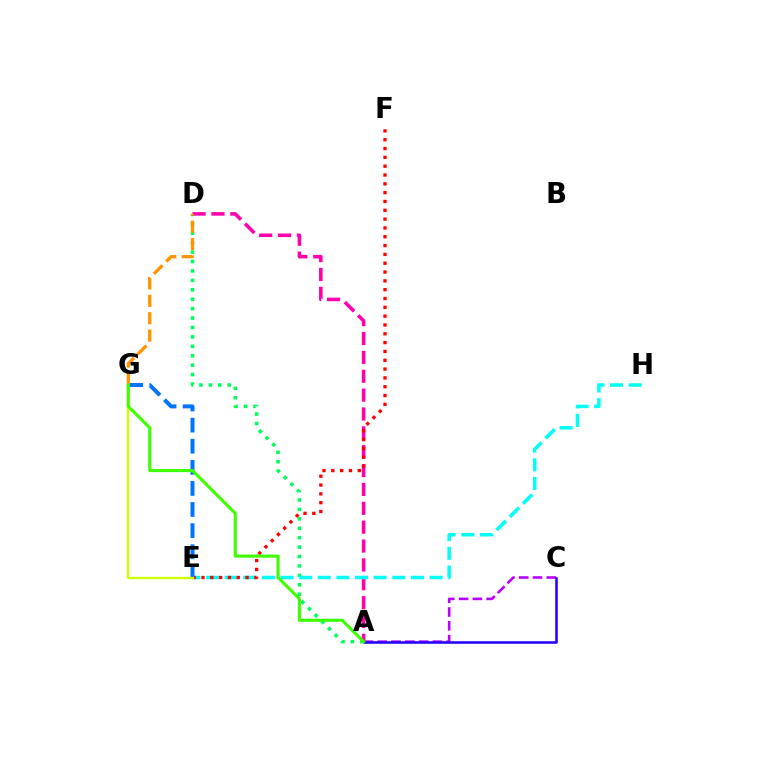{('A', 'D'): [{'color': '#00ff5c', 'line_style': 'dotted', 'thickness': 2.56}, {'color': '#ff00ac', 'line_style': 'dashed', 'thickness': 2.56}], ('E', 'H'): [{'color': '#00fff6', 'line_style': 'dashed', 'thickness': 2.53}], ('A', 'C'): [{'color': '#b900ff', 'line_style': 'dashed', 'thickness': 1.87}, {'color': '#2500ff', 'line_style': 'solid', 'thickness': 1.83}], ('E', 'F'): [{'color': '#ff0000', 'line_style': 'dotted', 'thickness': 2.4}], ('E', 'G'): [{'color': '#0074ff', 'line_style': 'dashed', 'thickness': 2.87}, {'color': '#d1ff00', 'line_style': 'solid', 'thickness': 1.69}], ('D', 'G'): [{'color': '#ff9400', 'line_style': 'dashed', 'thickness': 2.36}], ('A', 'G'): [{'color': '#3dff00', 'line_style': 'solid', 'thickness': 2.22}]}